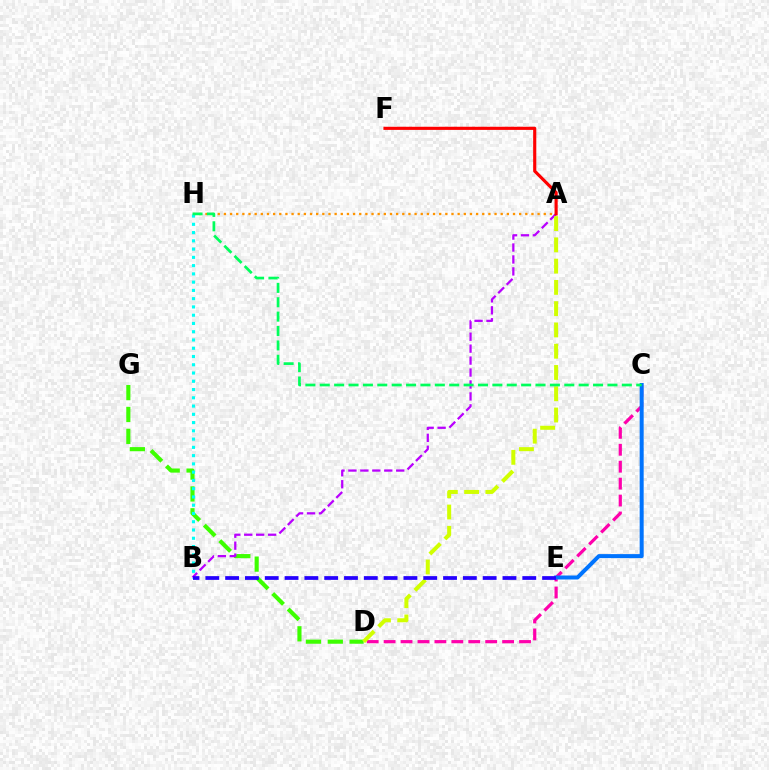{('C', 'D'): [{'color': '#ff00ac', 'line_style': 'dashed', 'thickness': 2.3}], ('A', 'H'): [{'color': '#ff9400', 'line_style': 'dotted', 'thickness': 1.67}], ('C', 'E'): [{'color': '#0074ff', 'line_style': 'solid', 'thickness': 2.88}], ('D', 'G'): [{'color': '#3dff00', 'line_style': 'dashed', 'thickness': 2.97}], ('A', 'B'): [{'color': '#b900ff', 'line_style': 'dashed', 'thickness': 1.62}], ('B', 'H'): [{'color': '#00fff6', 'line_style': 'dotted', 'thickness': 2.24}], ('A', 'D'): [{'color': '#d1ff00', 'line_style': 'dashed', 'thickness': 2.89}], ('A', 'F'): [{'color': '#ff0000', 'line_style': 'solid', 'thickness': 2.26}], ('C', 'H'): [{'color': '#00ff5c', 'line_style': 'dashed', 'thickness': 1.95}], ('B', 'E'): [{'color': '#2500ff', 'line_style': 'dashed', 'thickness': 2.69}]}